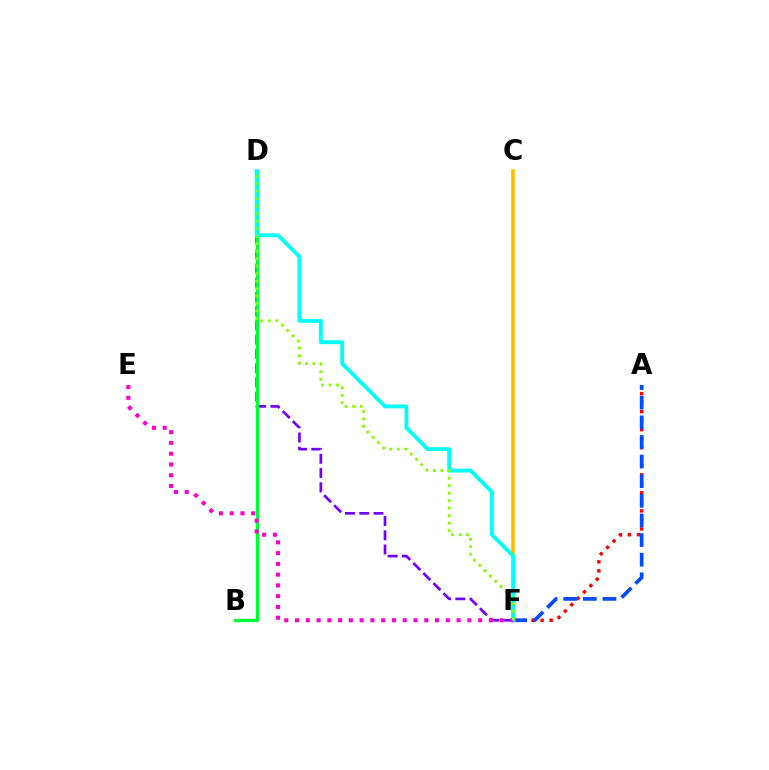{('D', 'F'): [{'color': '#7200ff', 'line_style': 'dashed', 'thickness': 1.93}, {'color': '#00fff6', 'line_style': 'solid', 'thickness': 2.77}, {'color': '#84ff00', 'line_style': 'dotted', 'thickness': 2.04}], ('A', 'F'): [{'color': '#ff0000', 'line_style': 'dotted', 'thickness': 2.45}, {'color': '#004bff', 'line_style': 'dashed', 'thickness': 2.67}], ('C', 'F'): [{'color': '#ffbd00', 'line_style': 'solid', 'thickness': 2.63}], ('B', 'D'): [{'color': '#00ff39', 'line_style': 'solid', 'thickness': 2.38}], ('E', 'F'): [{'color': '#ff00cf', 'line_style': 'dotted', 'thickness': 2.93}]}